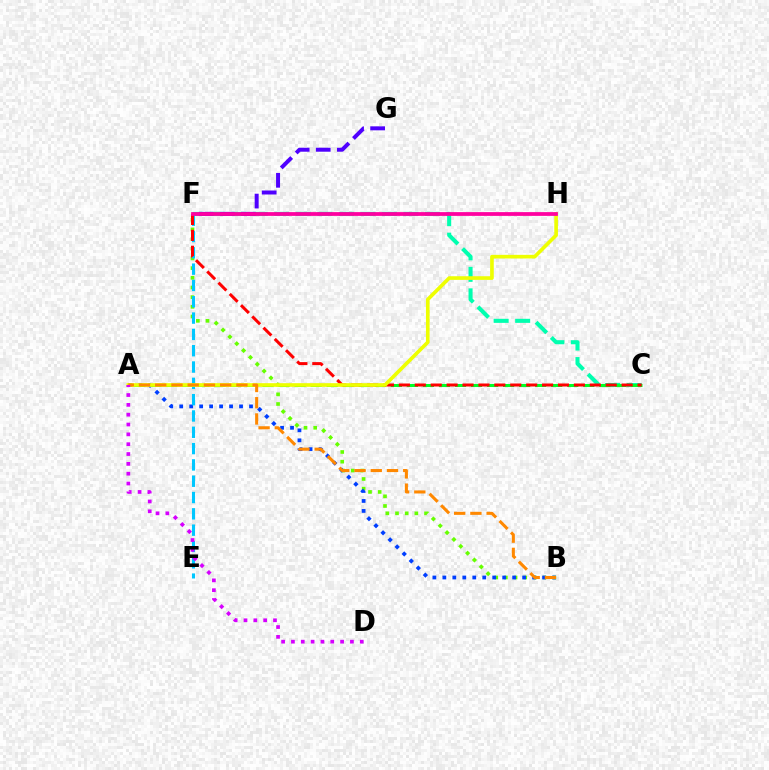{('B', 'F'): [{'color': '#66ff00', 'line_style': 'dotted', 'thickness': 2.63}], ('A', 'B'): [{'color': '#003fff', 'line_style': 'dotted', 'thickness': 2.71}, {'color': '#ff8800', 'line_style': 'dashed', 'thickness': 2.21}], ('C', 'F'): [{'color': '#00ffaf', 'line_style': 'dashed', 'thickness': 2.92}, {'color': '#ff0000', 'line_style': 'dashed', 'thickness': 2.16}], ('F', 'G'): [{'color': '#4f00ff', 'line_style': 'dashed', 'thickness': 2.86}], ('A', 'C'): [{'color': '#00ff27', 'line_style': 'dashed', 'thickness': 2.18}], ('E', 'F'): [{'color': '#00c7ff', 'line_style': 'dashed', 'thickness': 2.22}], ('A', 'H'): [{'color': '#eeff00', 'line_style': 'solid', 'thickness': 2.63}], ('F', 'H'): [{'color': '#ff00a0', 'line_style': 'solid', 'thickness': 2.71}], ('A', 'D'): [{'color': '#d600ff', 'line_style': 'dotted', 'thickness': 2.67}]}